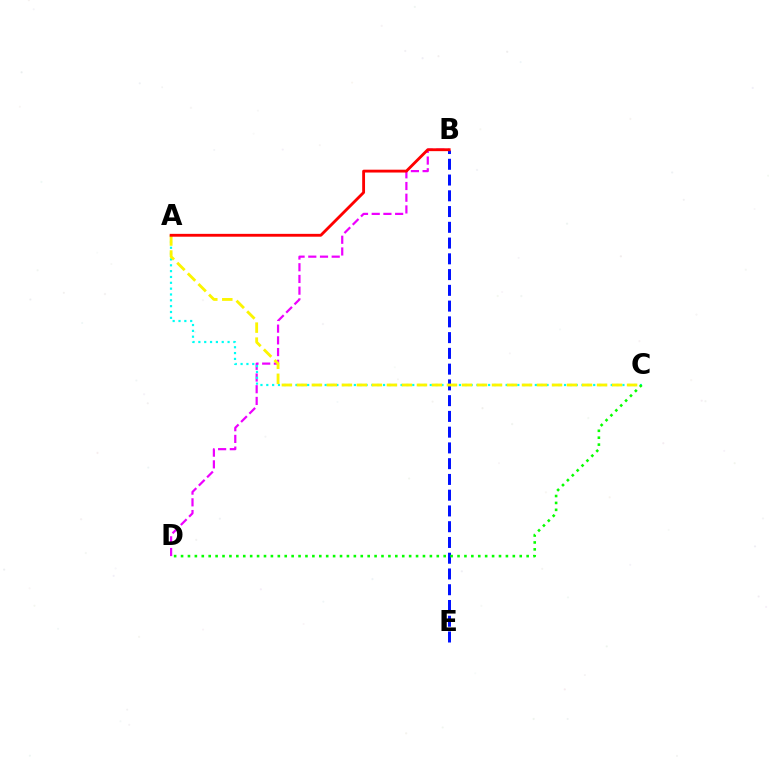{('B', 'D'): [{'color': '#ee00ff', 'line_style': 'dashed', 'thickness': 1.59}], ('A', 'C'): [{'color': '#00fff6', 'line_style': 'dotted', 'thickness': 1.59}, {'color': '#fcf500', 'line_style': 'dashed', 'thickness': 2.04}], ('B', 'E'): [{'color': '#0010ff', 'line_style': 'dashed', 'thickness': 2.14}], ('C', 'D'): [{'color': '#08ff00', 'line_style': 'dotted', 'thickness': 1.88}], ('A', 'B'): [{'color': '#ff0000', 'line_style': 'solid', 'thickness': 2.05}]}